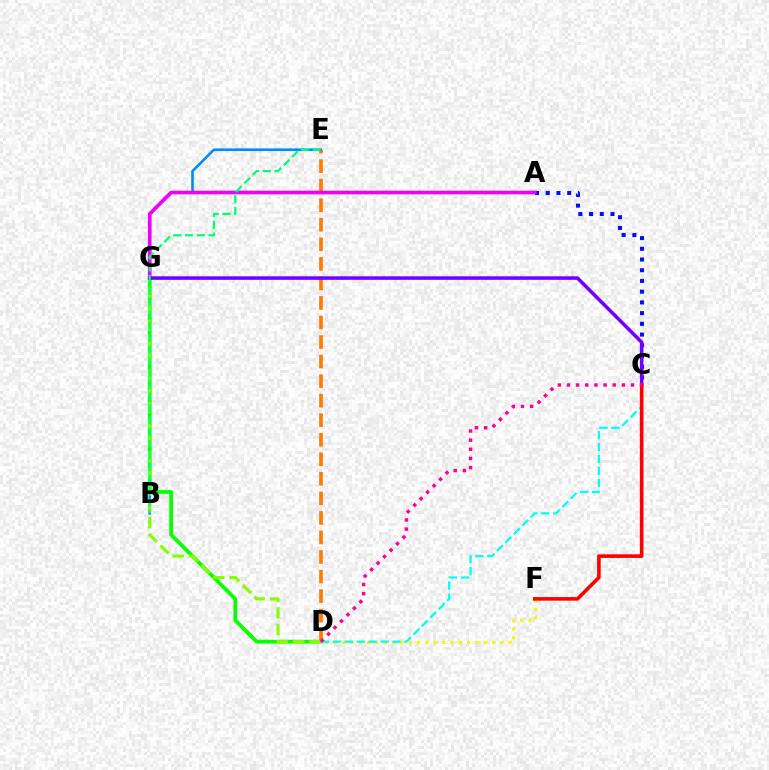{('A', 'C'): [{'color': '#0010ff', 'line_style': 'dotted', 'thickness': 2.91}], ('D', 'E'): [{'color': '#ff7c00', 'line_style': 'dashed', 'thickness': 2.65}], ('D', 'F'): [{'color': '#fcf500', 'line_style': 'dotted', 'thickness': 2.26}], ('B', 'E'): [{'color': '#008cff', 'line_style': 'solid', 'thickness': 1.9}, {'color': '#00ff74', 'line_style': 'dashed', 'thickness': 1.6}], ('D', 'G'): [{'color': '#08ff00', 'line_style': 'solid', 'thickness': 2.71}, {'color': '#84ff00', 'line_style': 'dashed', 'thickness': 2.23}], ('A', 'G'): [{'color': '#ee00ff', 'line_style': 'solid', 'thickness': 2.62}], ('C', 'G'): [{'color': '#7200ff', 'line_style': 'solid', 'thickness': 2.54}], ('C', 'D'): [{'color': '#00fff6', 'line_style': 'dashed', 'thickness': 1.62}, {'color': '#ff0094', 'line_style': 'dotted', 'thickness': 2.48}], ('C', 'F'): [{'color': '#ff0000', 'line_style': 'solid', 'thickness': 2.59}]}